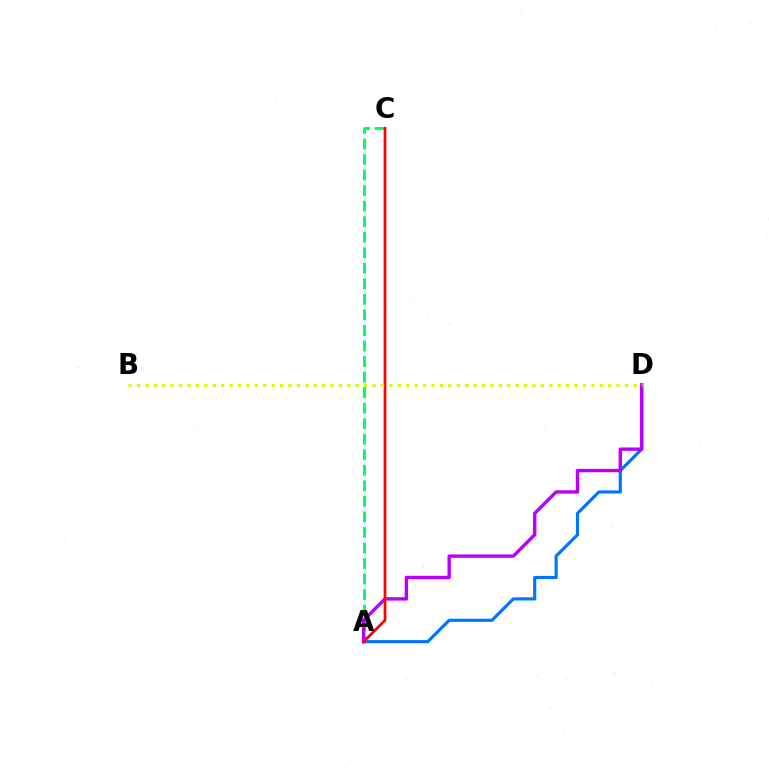{('A', 'C'): [{'color': '#00ff5c', 'line_style': 'dashed', 'thickness': 2.11}, {'color': '#ff0000', 'line_style': 'solid', 'thickness': 1.96}], ('A', 'D'): [{'color': '#0074ff', 'line_style': 'solid', 'thickness': 2.26}, {'color': '#b900ff', 'line_style': 'solid', 'thickness': 2.45}], ('B', 'D'): [{'color': '#d1ff00', 'line_style': 'dotted', 'thickness': 2.29}]}